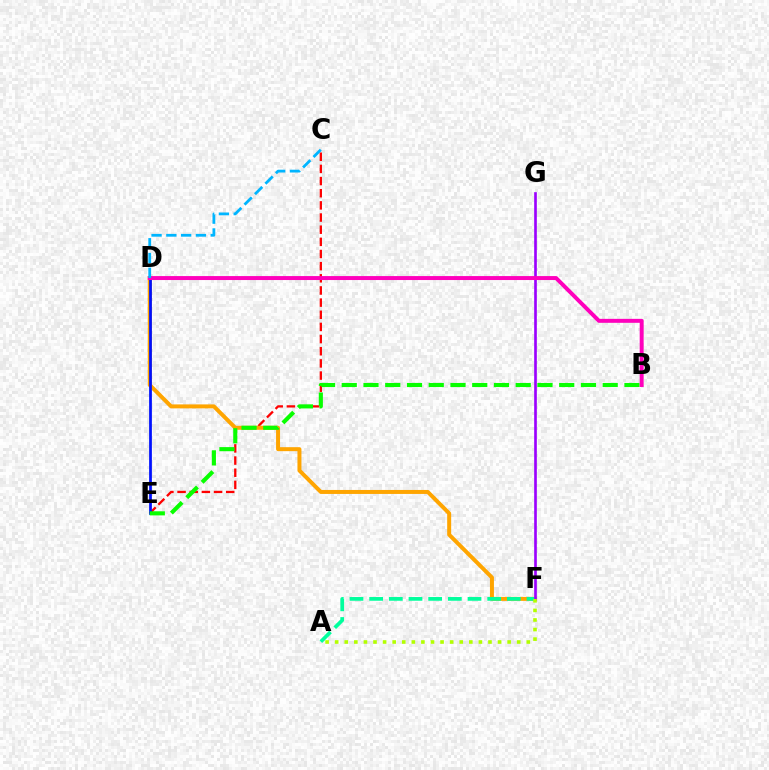{('C', 'E'): [{'color': '#ff0000', 'line_style': 'dashed', 'thickness': 1.65}], ('D', 'F'): [{'color': '#ffa500', 'line_style': 'solid', 'thickness': 2.87}], ('A', 'F'): [{'color': '#00ff9d', 'line_style': 'dashed', 'thickness': 2.67}, {'color': '#b3ff00', 'line_style': 'dotted', 'thickness': 2.6}], ('D', 'E'): [{'color': '#0010ff', 'line_style': 'solid', 'thickness': 1.98}], ('B', 'E'): [{'color': '#08ff00', 'line_style': 'dashed', 'thickness': 2.95}], ('F', 'G'): [{'color': '#9b00ff', 'line_style': 'solid', 'thickness': 1.91}], ('B', 'D'): [{'color': '#ff00bd', 'line_style': 'solid', 'thickness': 2.85}], ('C', 'D'): [{'color': '#00b5ff', 'line_style': 'dashed', 'thickness': 2.01}]}